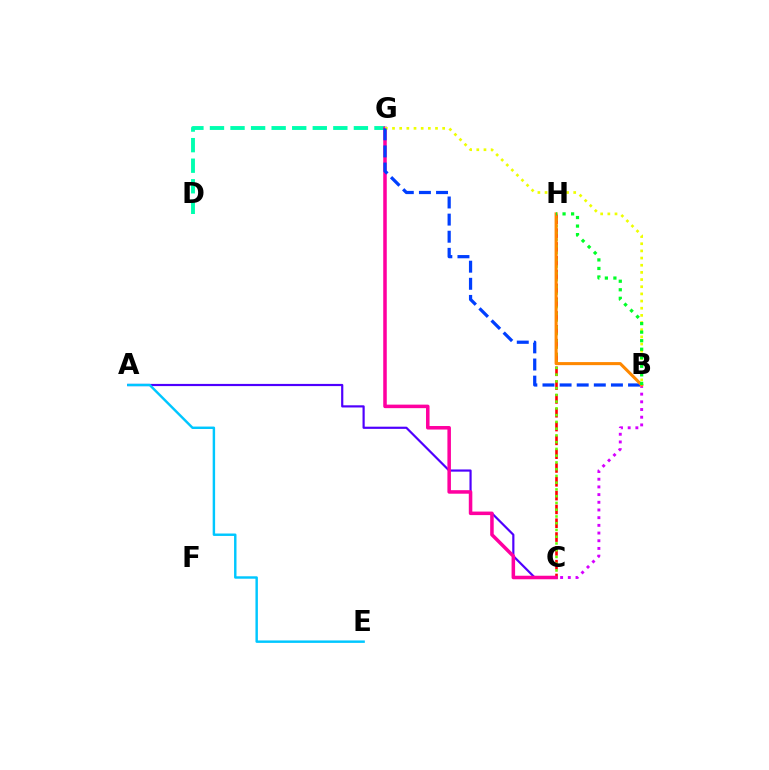{('A', 'C'): [{'color': '#4f00ff', 'line_style': 'solid', 'thickness': 1.57}], ('C', 'H'): [{'color': '#ff0000', 'line_style': 'dashed', 'thickness': 1.88}, {'color': '#66ff00', 'line_style': 'dotted', 'thickness': 1.83}], ('D', 'G'): [{'color': '#00ffaf', 'line_style': 'dashed', 'thickness': 2.79}], ('A', 'E'): [{'color': '#00c7ff', 'line_style': 'solid', 'thickness': 1.76}], ('C', 'G'): [{'color': '#ff00a0', 'line_style': 'solid', 'thickness': 2.54}], ('B', 'G'): [{'color': '#eeff00', 'line_style': 'dotted', 'thickness': 1.95}, {'color': '#003fff', 'line_style': 'dashed', 'thickness': 2.33}], ('B', 'C'): [{'color': '#d600ff', 'line_style': 'dotted', 'thickness': 2.09}], ('B', 'H'): [{'color': '#ff8800', 'line_style': 'solid', 'thickness': 2.2}, {'color': '#00ff27', 'line_style': 'dotted', 'thickness': 2.32}]}